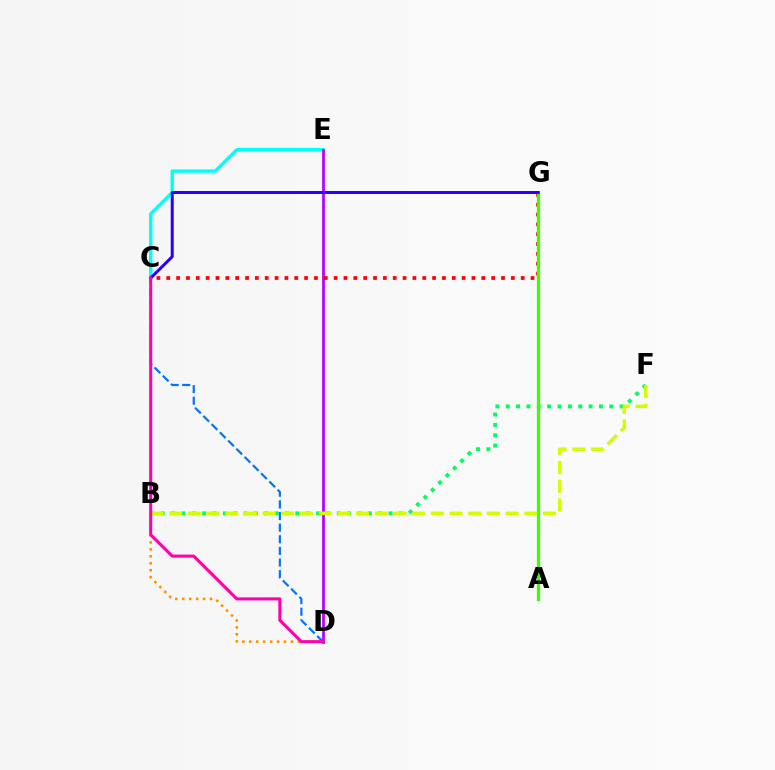{('B', 'F'): [{'color': '#00ff5c', 'line_style': 'dotted', 'thickness': 2.81}, {'color': '#d1ff00', 'line_style': 'dashed', 'thickness': 2.54}], ('C', 'E'): [{'color': '#00fff6', 'line_style': 'solid', 'thickness': 2.43}], ('D', 'E'): [{'color': '#b900ff', 'line_style': 'solid', 'thickness': 1.99}], ('C', 'G'): [{'color': '#ff0000', 'line_style': 'dotted', 'thickness': 2.67}, {'color': '#2500ff', 'line_style': 'solid', 'thickness': 2.15}], ('A', 'G'): [{'color': '#3dff00', 'line_style': 'solid', 'thickness': 2.35}], ('C', 'D'): [{'color': '#0074ff', 'line_style': 'dashed', 'thickness': 1.58}, {'color': '#ff00ac', 'line_style': 'solid', 'thickness': 2.2}], ('B', 'D'): [{'color': '#ff9400', 'line_style': 'dotted', 'thickness': 1.89}]}